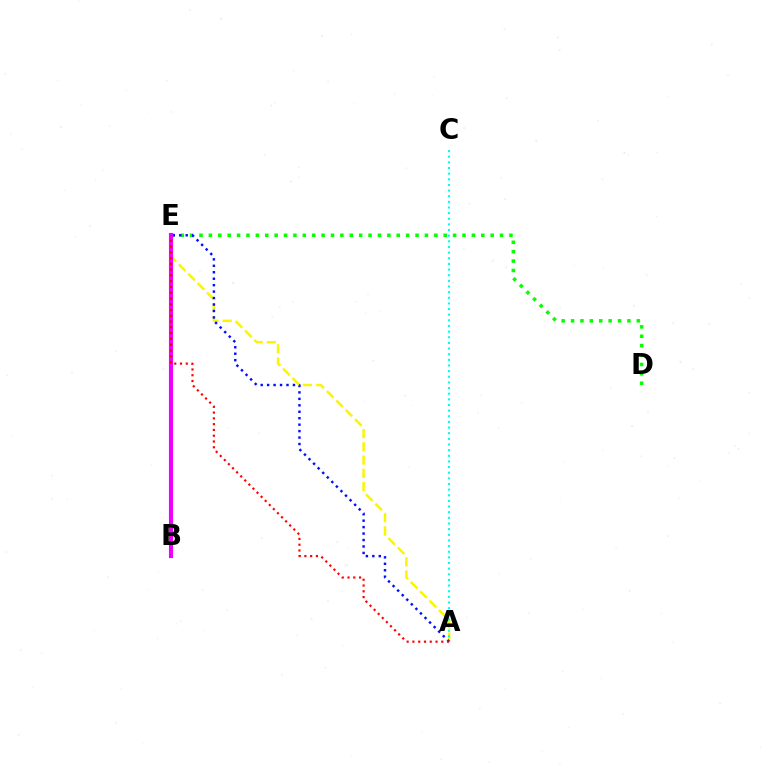{('D', 'E'): [{'color': '#08ff00', 'line_style': 'dotted', 'thickness': 2.55}], ('A', 'E'): [{'color': '#fcf500', 'line_style': 'dashed', 'thickness': 1.8}, {'color': '#0010ff', 'line_style': 'dotted', 'thickness': 1.75}, {'color': '#ff0000', 'line_style': 'dotted', 'thickness': 1.57}], ('A', 'C'): [{'color': '#00fff6', 'line_style': 'dotted', 'thickness': 1.53}], ('B', 'E'): [{'color': '#ee00ff', 'line_style': 'solid', 'thickness': 2.97}]}